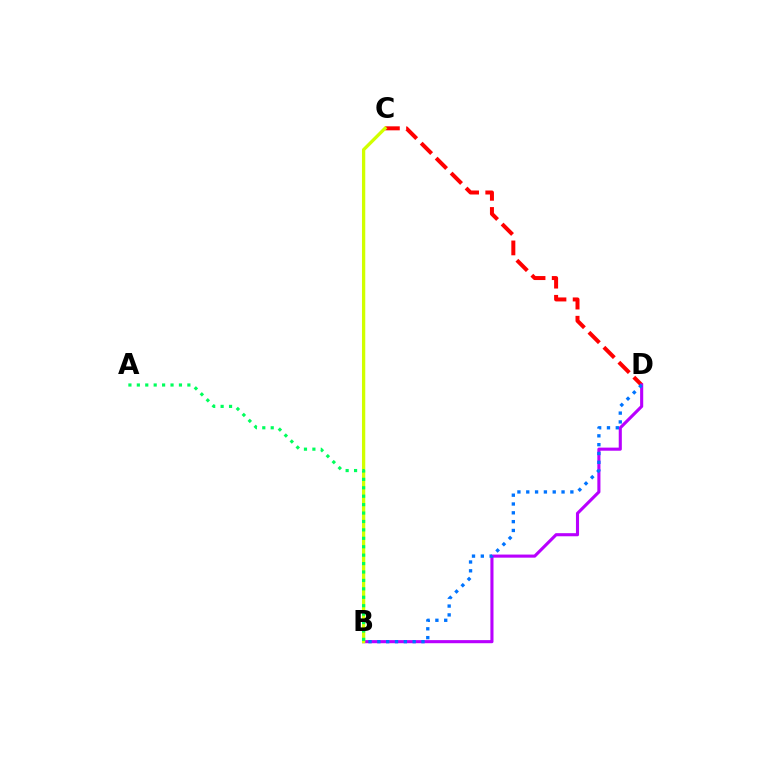{('C', 'D'): [{'color': '#ff0000', 'line_style': 'dashed', 'thickness': 2.87}], ('B', 'D'): [{'color': '#b900ff', 'line_style': 'solid', 'thickness': 2.23}, {'color': '#0074ff', 'line_style': 'dotted', 'thickness': 2.4}], ('B', 'C'): [{'color': '#d1ff00', 'line_style': 'solid', 'thickness': 2.37}], ('A', 'B'): [{'color': '#00ff5c', 'line_style': 'dotted', 'thickness': 2.29}]}